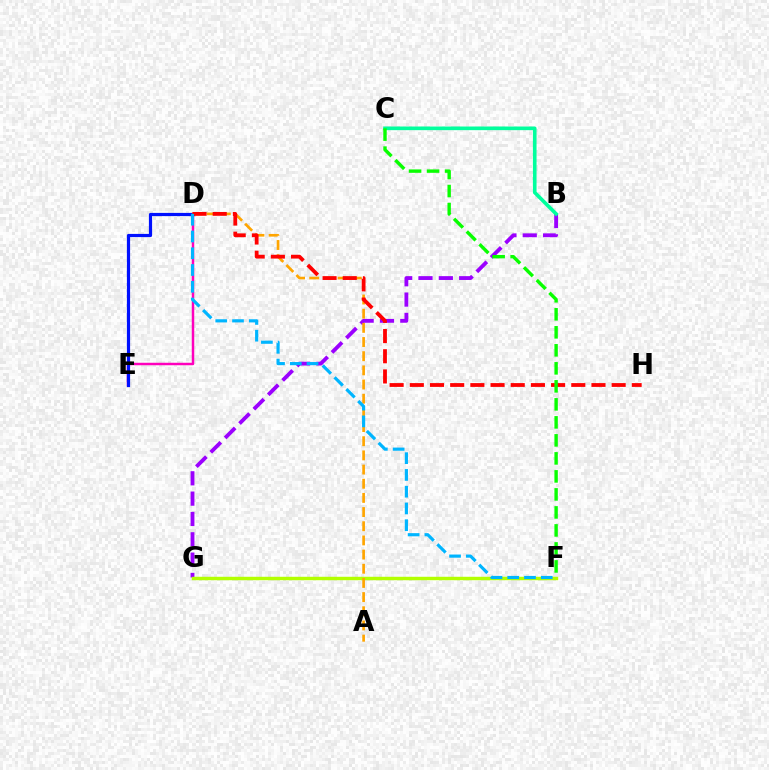{('B', 'G'): [{'color': '#9b00ff', 'line_style': 'dashed', 'thickness': 2.76}], ('D', 'E'): [{'color': '#ff00bd', 'line_style': 'solid', 'thickness': 1.78}, {'color': '#0010ff', 'line_style': 'solid', 'thickness': 2.3}], ('F', 'G'): [{'color': '#b3ff00', 'line_style': 'solid', 'thickness': 2.47}], ('B', 'C'): [{'color': '#00ff9d', 'line_style': 'solid', 'thickness': 2.62}], ('A', 'D'): [{'color': '#ffa500', 'line_style': 'dashed', 'thickness': 1.93}], ('D', 'H'): [{'color': '#ff0000', 'line_style': 'dashed', 'thickness': 2.74}], ('D', 'F'): [{'color': '#00b5ff', 'line_style': 'dashed', 'thickness': 2.28}], ('C', 'F'): [{'color': '#08ff00', 'line_style': 'dashed', 'thickness': 2.45}]}